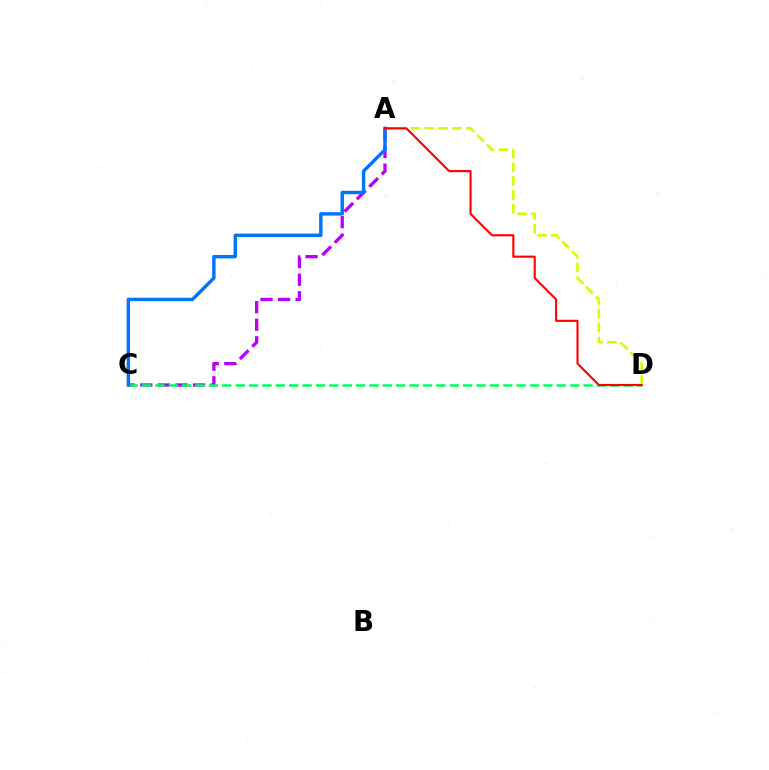{('A', 'D'): [{'color': '#d1ff00', 'line_style': 'dashed', 'thickness': 1.87}, {'color': '#ff0000', 'line_style': 'solid', 'thickness': 1.52}], ('A', 'C'): [{'color': '#b900ff', 'line_style': 'dashed', 'thickness': 2.39}, {'color': '#0074ff', 'line_style': 'solid', 'thickness': 2.47}], ('C', 'D'): [{'color': '#00ff5c', 'line_style': 'dashed', 'thickness': 1.82}]}